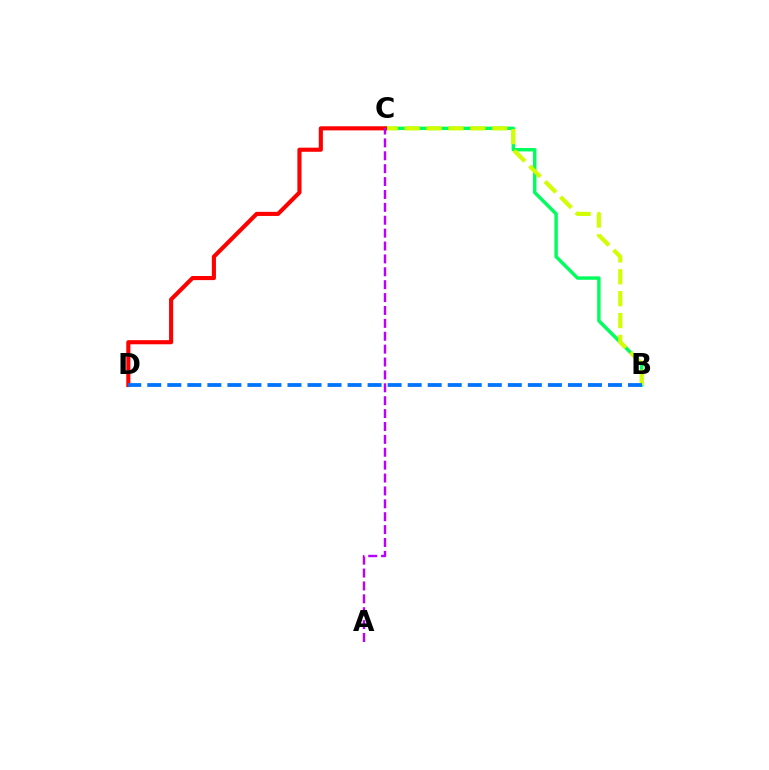{('B', 'C'): [{'color': '#00ff5c', 'line_style': 'solid', 'thickness': 2.47}, {'color': '#d1ff00', 'line_style': 'dashed', 'thickness': 2.97}], ('C', 'D'): [{'color': '#ff0000', 'line_style': 'solid', 'thickness': 2.96}], ('B', 'D'): [{'color': '#0074ff', 'line_style': 'dashed', 'thickness': 2.72}], ('A', 'C'): [{'color': '#b900ff', 'line_style': 'dashed', 'thickness': 1.75}]}